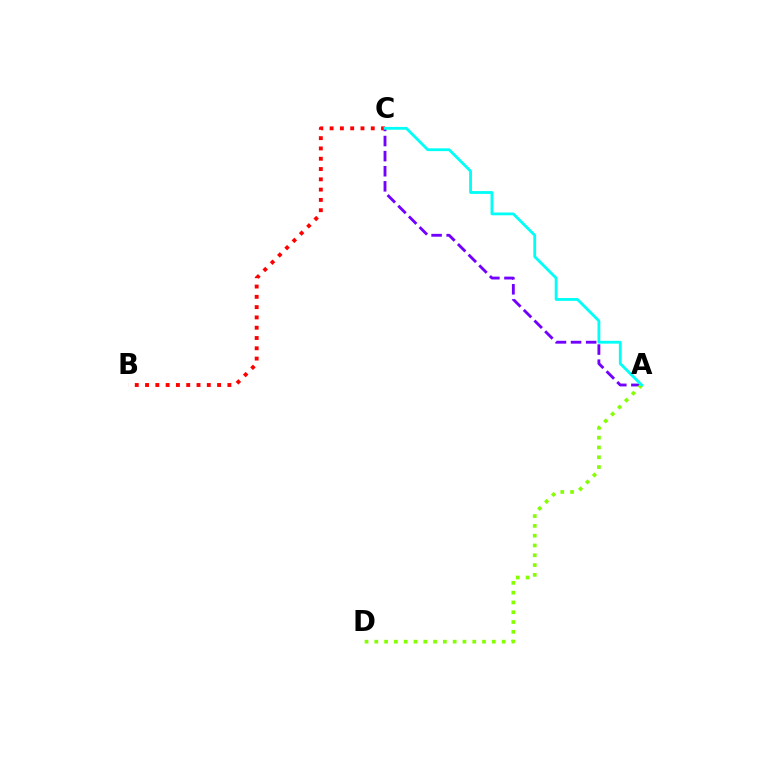{('B', 'C'): [{'color': '#ff0000', 'line_style': 'dotted', 'thickness': 2.8}], ('A', 'C'): [{'color': '#7200ff', 'line_style': 'dashed', 'thickness': 2.05}, {'color': '#00fff6', 'line_style': 'solid', 'thickness': 2.02}], ('A', 'D'): [{'color': '#84ff00', 'line_style': 'dotted', 'thickness': 2.66}]}